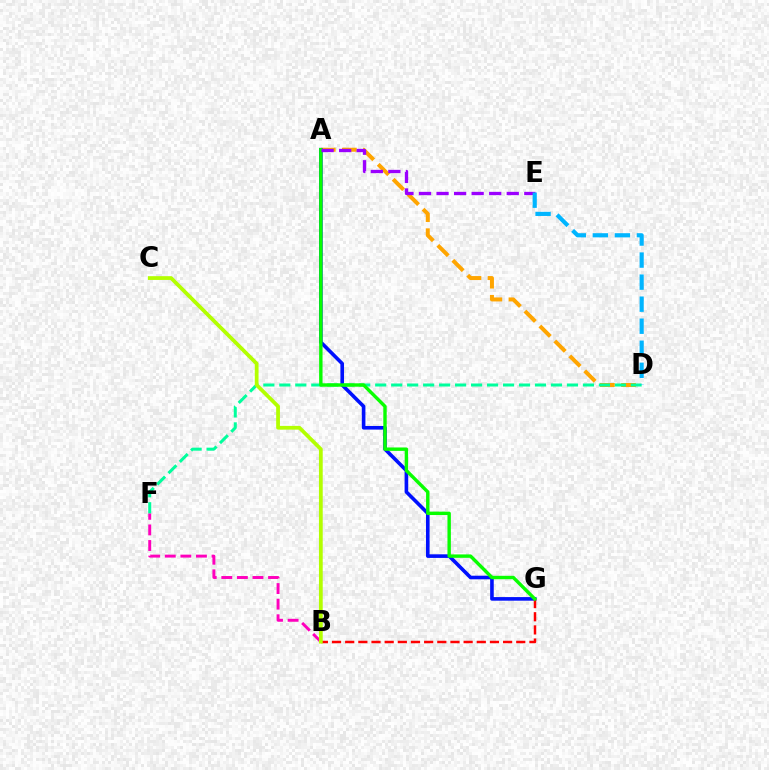{('A', 'D'): [{'color': '#ffa500', 'line_style': 'dashed', 'thickness': 2.87}], ('B', 'F'): [{'color': '#ff00bd', 'line_style': 'dashed', 'thickness': 2.12}], ('A', 'G'): [{'color': '#0010ff', 'line_style': 'solid', 'thickness': 2.6}, {'color': '#08ff00', 'line_style': 'solid', 'thickness': 2.45}], ('B', 'G'): [{'color': '#ff0000', 'line_style': 'dashed', 'thickness': 1.79}], ('D', 'F'): [{'color': '#00ff9d', 'line_style': 'dashed', 'thickness': 2.17}], ('A', 'E'): [{'color': '#9b00ff', 'line_style': 'dashed', 'thickness': 2.38}], ('B', 'C'): [{'color': '#b3ff00', 'line_style': 'solid', 'thickness': 2.71}], ('D', 'E'): [{'color': '#00b5ff', 'line_style': 'dashed', 'thickness': 2.99}]}